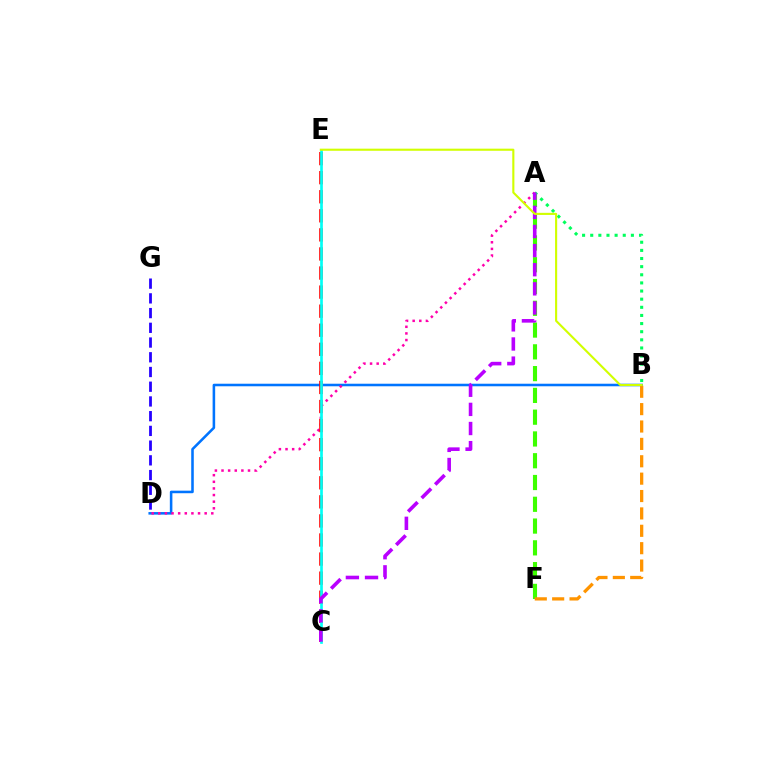{('A', 'F'): [{'color': '#3dff00', 'line_style': 'dashed', 'thickness': 2.96}], ('A', 'B'): [{'color': '#00ff5c', 'line_style': 'dotted', 'thickness': 2.21}], ('B', 'D'): [{'color': '#0074ff', 'line_style': 'solid', 'thickness': 1.84}], ('D', 'G'): [{'color': '#2500ff', 'line_style': 'dashed', 'thickness': 2.0}], ('A', 'D'): [{'color': '#ff00ac', 'line_style': 'dotted', 'thickness': 1.8}], ('C', 'E'): [{'color': '#ff0000', 'line_style': 'dashed', 'thickness': 2.59}, {'color': '#00fff6', 'line_style': 'solid', 'thickness': 1.94}], ('A', 'C'): [{'color': '#b900ff', 'line_style': 'dashed', 'thickness': 2.6}], ('B', 'F'): [{'color': '#ff9400', 'line_style': 'dashed', 'thickness': 2.36}], ('B', 'E'): [{'color': '#d1ff00', 'line_style': 'solid', 'thickness': 1.52}]}